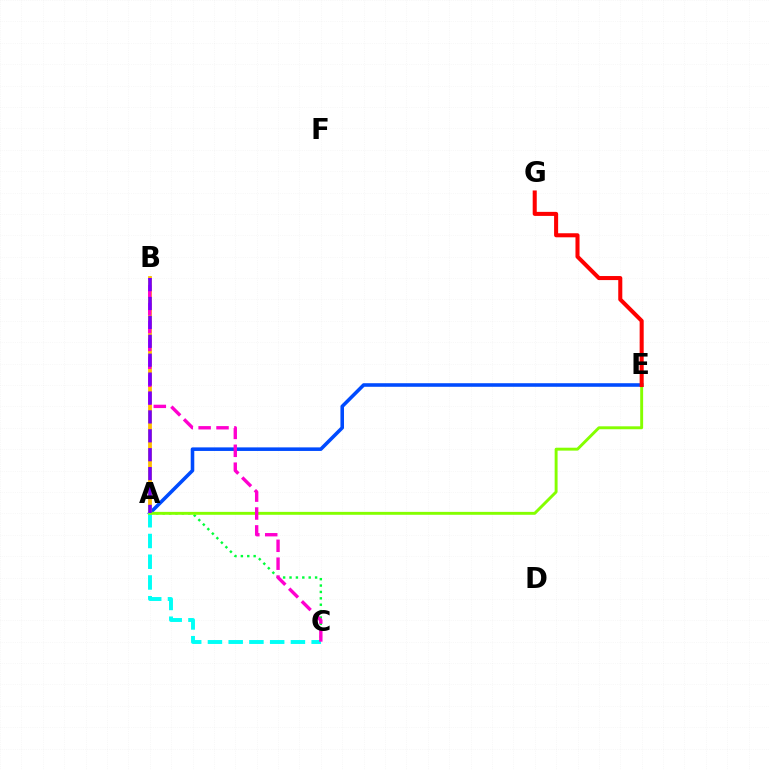{('A', 'C'): [{'color': '#00ff39', 'line_style': 'dotted', 'thickness': 1.74}, {'color': '#00fff6', 'line_style': 'dashed', 'thickness': 2.82}], ('A', 'E'): [{'color': '#004bff', 'line_style': 'solid', 'thickness': 2.57}, {'color': '#84ff00', 'line_style': 'solid', 'thickness': 2.1}], ('A', 'B'): [{'color': '#ffbd00', 'line_style': 'solid', 'thickness': 2.73}, {'color': '#7200ff', 'line_style': 'dashed', 'thickness': 2.57}], ('B', 'C'): [{'color': '#ff00cf', 'line_style': 'dashed', 'thickness': 2.43}], ('E', 'G'): [{'color': '#ff0000', 'line_style': 'solid', 'thickness': 2.92}]}